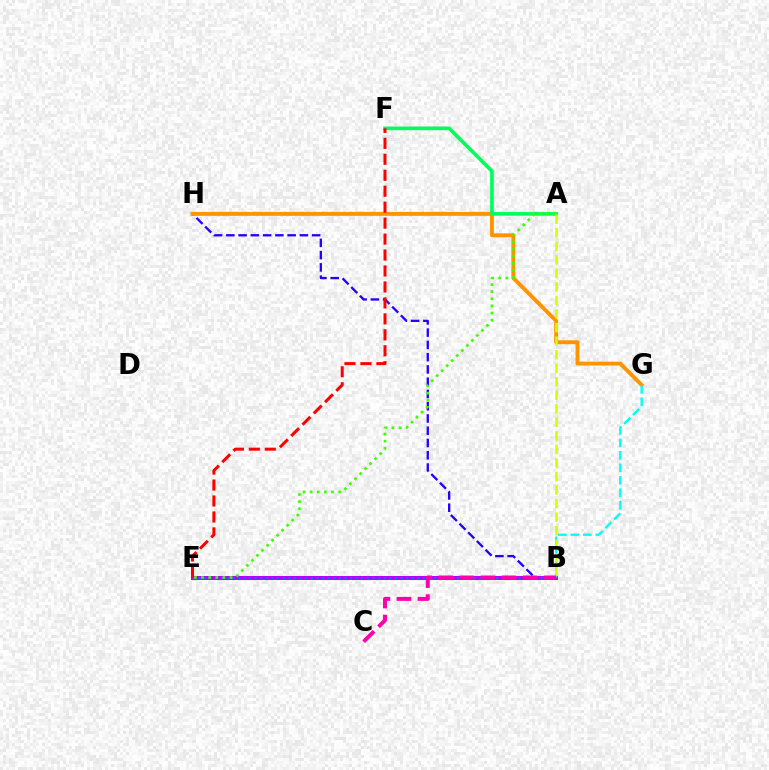{('B', 'H'): [{'color': '#2500ff', 'line_style': 'dashed', 'thickness': 1.67}], ('G', 'H'): [{'color': '#ff9400', 'line_style': 'solid', 'thickness': 2.81}], ('B', 'E'): [{'color': '#b900ff', 'line_style': 'solid', 'thickness': 2.88}, {'color': '#0074ff', 'line_style': 'dotted', 'thickness': 1.53}], ('B', 'G'): [{'color': '#00fff6', 'line_style': 'dashed', 'thickness': 1.69}], ('A', 'F'): [{'color': '#00ff5c', 'line_style': 'solid', 'thickness': 2.64}], ('A', 'E'): [{'color': '#3dff00', 'line_style': 'dotted', 'thickness': 1.93}], ('A', 'B'): [{'color': '#d1ff00', 'line_style': 'dashed', 'thickness': 1.84}], ('E', 'F'): [{'color': '#ff0000', 'line_style': 'dashed', 'thickness': 2.17}], ('B', 'C'): [{'color': '#ff00ac', 'line_style': 'dashed', 'thickness': 2.86}]}